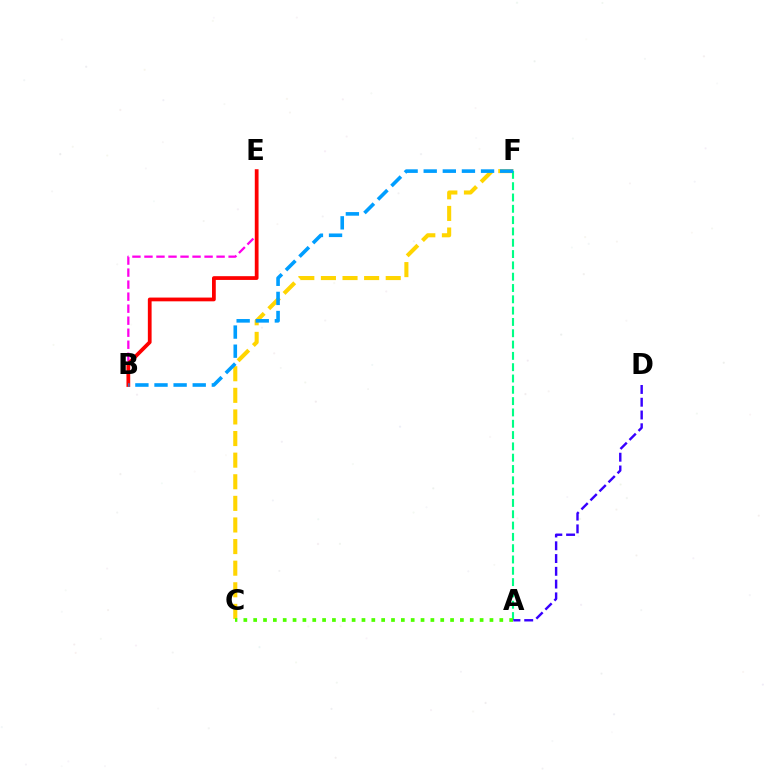{('B', 'E'): [{'color': '#ff00ed', 'line_style': 'dashed', 'thickness': 1.63}, {'color': '#ff0000', 'line_style': 'solid', 'thickness': 2.71}], ('C', 'F'): [{'color': '#ffd500', 'line_style': 'dashed', 'thickness': 2.93}], ('A', 'F'): [{'color': '#00ff86', 'line_style': 'dashed', 'thickness': 1.54}], ('A', 'D'): [{'color': '#3700ff', 'line_style': 'dashed', 'thickness': 1.73}], ('A', 'C'): [{'color': '#4fff00', 'line_style': 'dotted', 'thickness': 2.67}], ('B', 'F'): [{'color': '#009eff', 'line_style': 'dashed', 'thickness': 2.6}]}